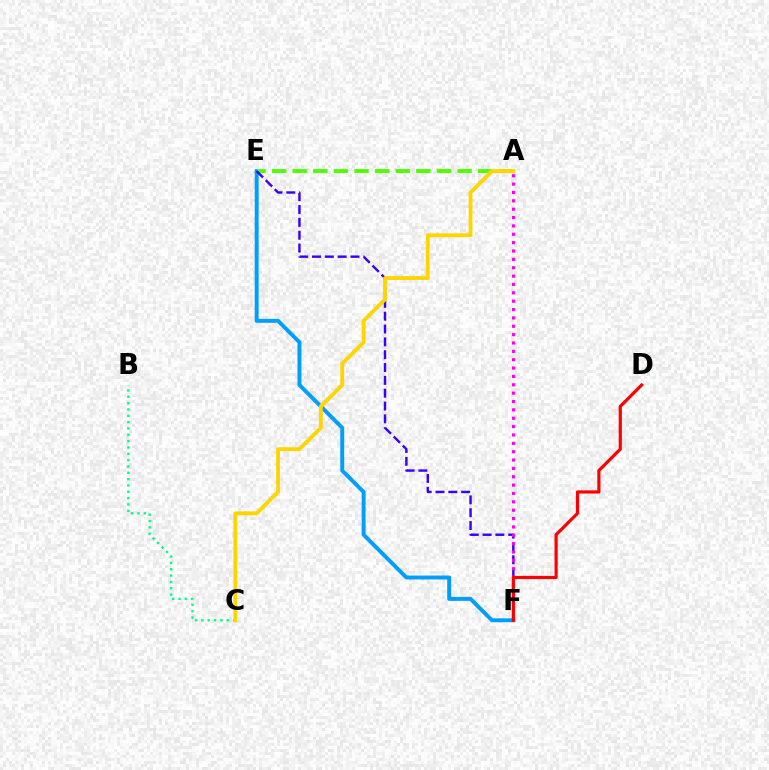{('E', 'F'): [{'color': '#009eff', 'line_style': 'solid', 'thickness': 2.83}, {'color': '#3700ff', 'line_style': 'dashed', 'thickness': 1.74}], ('A', 'E'): [{'color': '#4fff00', 'line_style': 'dashed', 'thickness': 2.8}], ('B', 'C'): [{'color': '#00ff86', 'line_style': 'dotted', 'thickness': 1.72}], ('A', 'C'): [{'color': '#ffd500', 'line_style': 'solid', 'thickness': 2.76}], ('A', 'F'): [{'color': '#ff00ed', 'line_style': 'dotted', 'thickness': 2.27}], ('D', 'F'): [{'color': '#ff0000', 'line_style': 'solid', 'thickness': 2.3}]}